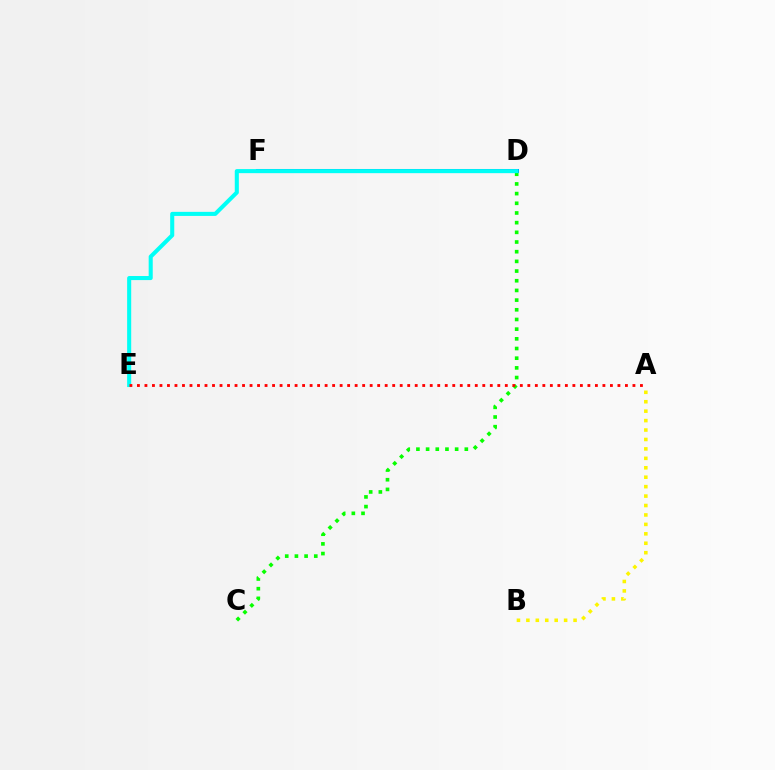{('D', 'F'): [{'color': '#ee00ff', 'line_style': 'solid', 'thickness': 2.06}, {'color': '#0010ff', 'line_style': 'solid', 'thickness': 2.89}], ('C', 'D'): [{'color': '#08ff00', 'line_style': 'dotted', 'thickness': 2.63}], ('D', 'E'): [{'color': '#00fff6', 'line_style': 'solid', 'thickness': 2.93}], ('A', 'E'): [{'color': '#ff0000', 'line_style': 'dotted', 'thickness': 2.04}], ('A', 'B'): [{'color': '#fcf500', 'line_style': 'dotted', 'thickness': 2.56}]}